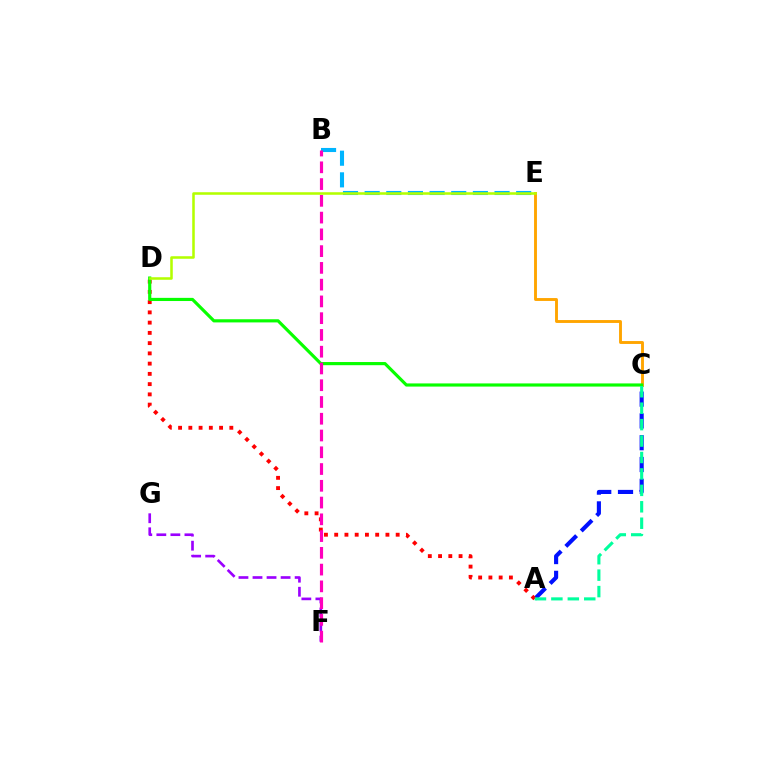{('A', 'C'): [{'color': '#0010ff', 'line_style': 'dashed', 'thickness': 2.96}, {'color': '#00ff9d', 'line_style': 'dashed', 'thickness': 2.23}], ('A', 'D'): [{'color': '#ff0000', 'line_style': 'dotted', 'thickness': 2.78}], ('B', 'E'): [{'color': '#00b5ff', 'line_style': 'dashed', 'thickness': 2.94}], ('F', 'G'): [{'color': '#9b00ff', 'line_style': 'dashed', 'thickness': 1.91}], ('C', 'E'): [{'color': '#ffa500', 'line_style': 'solid', 'thickness': 2.08}], ('C', 'D'): [{'color': '#08ff00', 'line_style': 'solid', 'thickness': 2.28}], ('B', 'F'): [{'color': '#ff00bd', 'line_style': 'dashed', 'thickness': 2.28}], ('D', 'E'): [{'color': '#b3ff00', 'line_style': 'solid', 'thickness': 1.83}]}